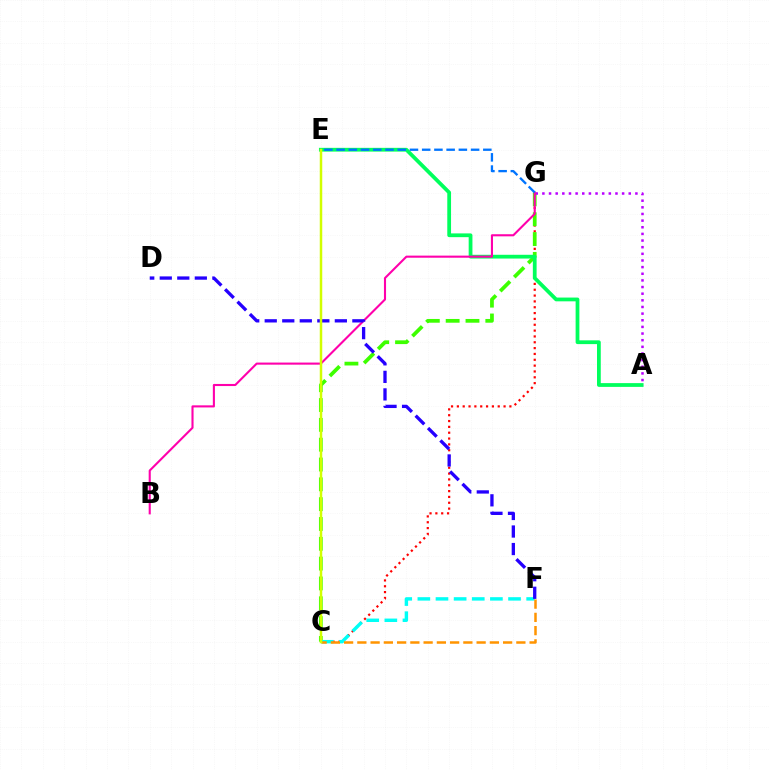{('C', 'G'): [{'color': '#ff0000', 'line_style': 'dotted', 'thickness': 1.59}, {'color': '#3dff00', 'line_style': 'dashed', 'thickness': 2.69}], ('C', 'F'): [{'color': '#00fff6', 'line_style': 'dashed', 'thickness': 2.46}, {'color': '#ff9400', 'line_style': 'dashed', 'thickness': 1.8}], ('A', 'E'): [{'color': '#00ff5c', 'line_style': 'solid', 'thickness': 2.71}], ('A', 'G'): [{'color': '#b900ff', 'line_style': 'dotted', 'thickness': 1.8}], ('B', 'G'): [{'color': '#ff00ac', 'line_style': 'solid', 'thickness': 1.51}], ('D', 'F'): [{'color': '#2500ff', 'line_style': 'dashed', 'thickness': 2.38}], ('C', 'E'): [{'color': '#d1ff00', 'line_style': 'solid', 'thickness': 1.8}], ('E', 'G'): [{'color': '#0074ff', 'line_style': 'dashed', 'thickness': 1.66}]}